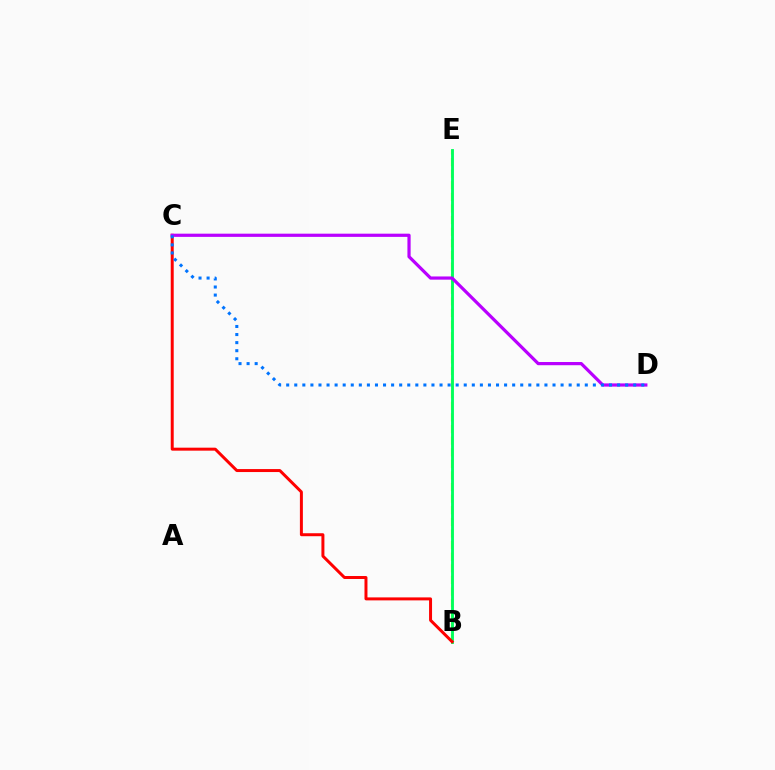{('B', 'E'): [{'color': '#d1ff00', 'line_style': 'dashed', 'thickness': 1.58}, {'color': '#00ff5c', 'line_style': 'solid', 'thickness': 2.06}], ('B', 'C'): [{'color': '#ff0000', 'line_style': 'solid', 'thickness': 2.14}], ('C', 'D'): [{'color': '#b900ff', 'line_style': 'solid', 'thickness': 2.3}, {'color': '#0074ff', 'line_style': 'dotted', 'thickness': 2.19}]}